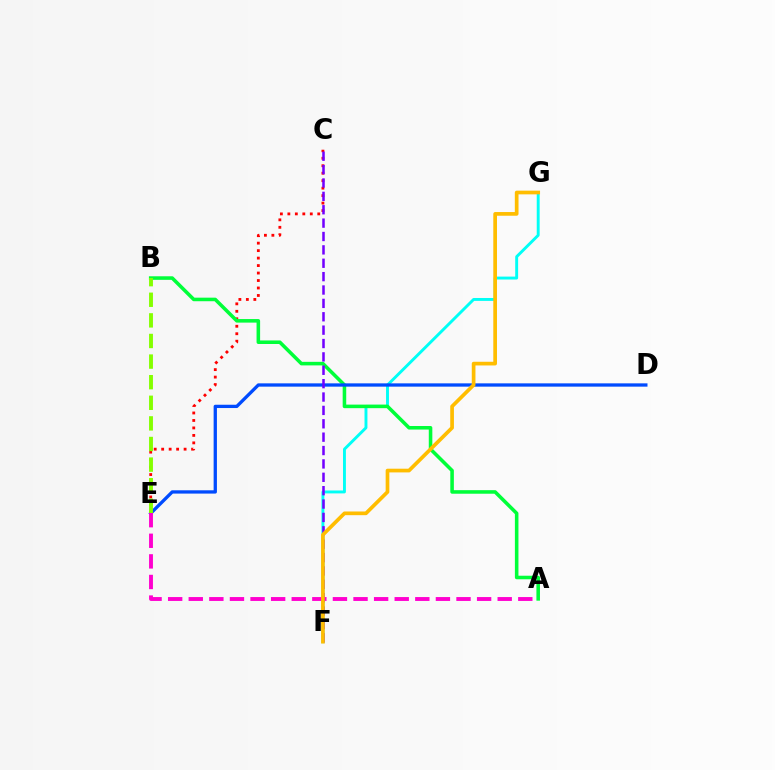{('C', 'E'): [{'color': '#ff0000', 'line_style': 'dotted', 'thickness': 2.03}], ('F', 'G'): [{'color': '#00fff6', 'line_style': 'solid', 'thickness': 2.09}, {'color': '#ffbd00', 'line_style': 'solid', 'thickness': 2.66}], ('A', 'B'): [{'color': '#00ff39', 'line_style': 'solid', 'thickness': 2.56}], ('D', 'E'): [{'color': '#004bff', 'line_style': 'solid', 'thickness': 2.38}], ('A', 'E'): [{'color': '#ff00cf', 'line_style': 'dashed', 'thickness': 2.8}], ('C', 'F'): [{'color': '#7200ff', 'line_style': 'dashed', 'thickness': 1.82}], ('B', 'E'): [{'color': '#84ff00', 'line_style': 'dashed', 'thickness': 2.8}]}